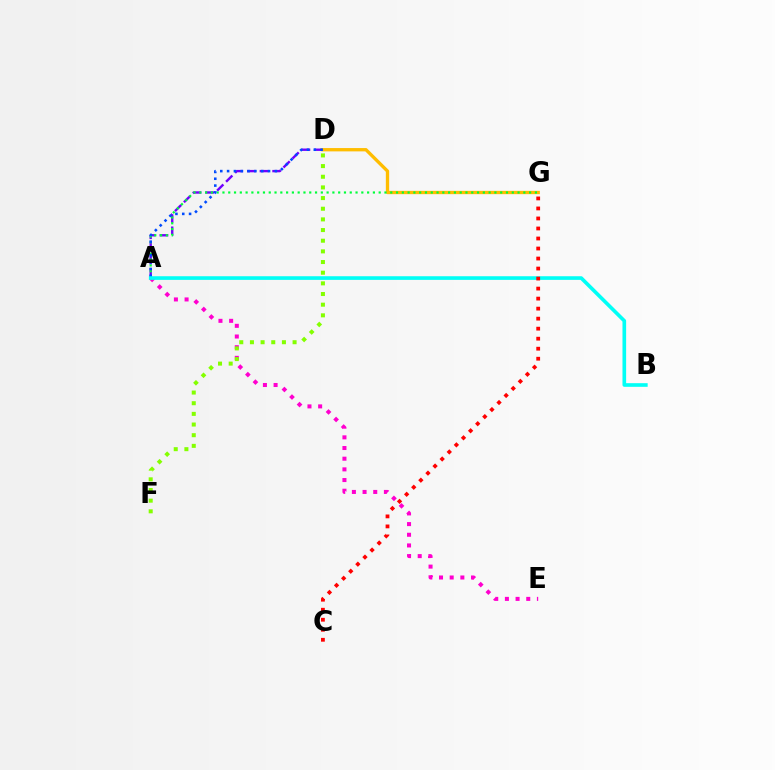{('A', 'D'): [{'color': '#7200ff', 'line_style': 'dashed', 'thickness': 1.72}, {'color': '#004bff', 'line_style': 'dotted', 'thickness': 1.85}], ('D', 'G'): [{'color': '#ffbd00', 'line_style': 'solid', 'thickness': 2.39}], ('A', 'G'): [{'color': '#00ff39', 'line_style': 'dotted', 'thickness': 1.57}], ('A', 'E'): [{'color': '#ff00cf', 'line_style': 'dotted', 'thickness': 2.9}], ('D', 'F'): [{'color': '#84ff00', 'line_style': 'dotted', 'thickness': 2.9}], ('A', 'B'): [{'color': '#00fff6', 'line_style': 'solid', 'thickness': 2.62}], ('C', 'G'): [{'color': '#ff0000', 'line_style': 'dotted', 'thickness': 2.72}]}